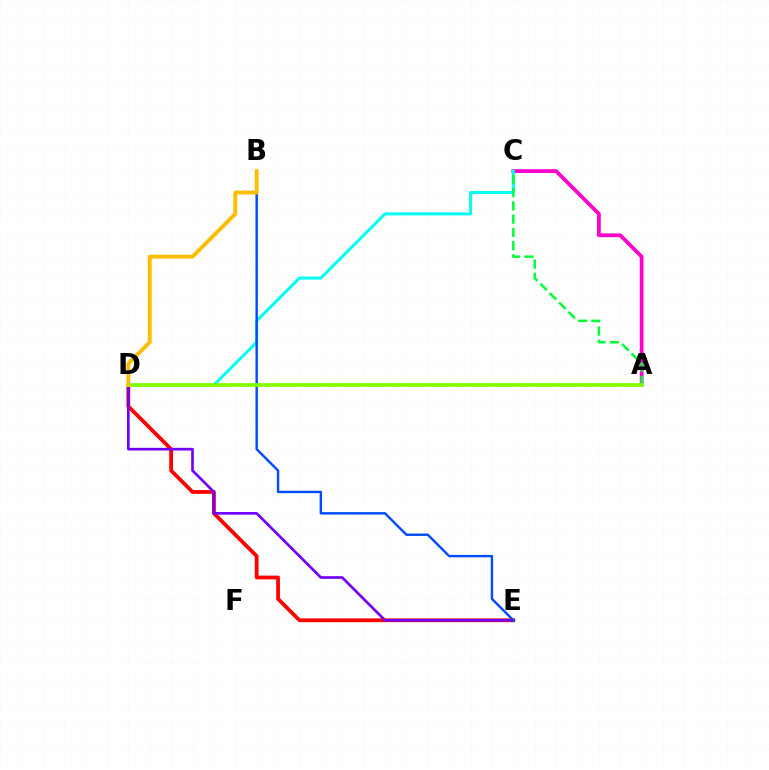{('D', 'E'): [{'color': '#ff0000', 'line_style': 'solid', 'thickness': 2.72}, {'color': '#7200ff', 'line_style': 'solid', 'thickness': 1.92}], ('A', 'C'): [{'color': '#ff00cf', 'line_style': 'solid', 'thickness': 2.72}, {'color': '#00ff39', 'line_style': 'dashed', 'thickness': 1.8}], ('C', 'D'): [{'color': '#00fff6', 'line_style': 'solid', 'thickness': 2.17}], ('B', 'E'): [{'color': '#004bff', 'line_style': 'solid', 'thickness': 1.74}], ('A', 'D'): [{'color': '#84ff00', 'line_style': 'solid', 'thickness': 2.69}], ('B', 'D'): [{'color': '#ffbd00', 'line_style': 'solid', 'thickness': 2.8}]}